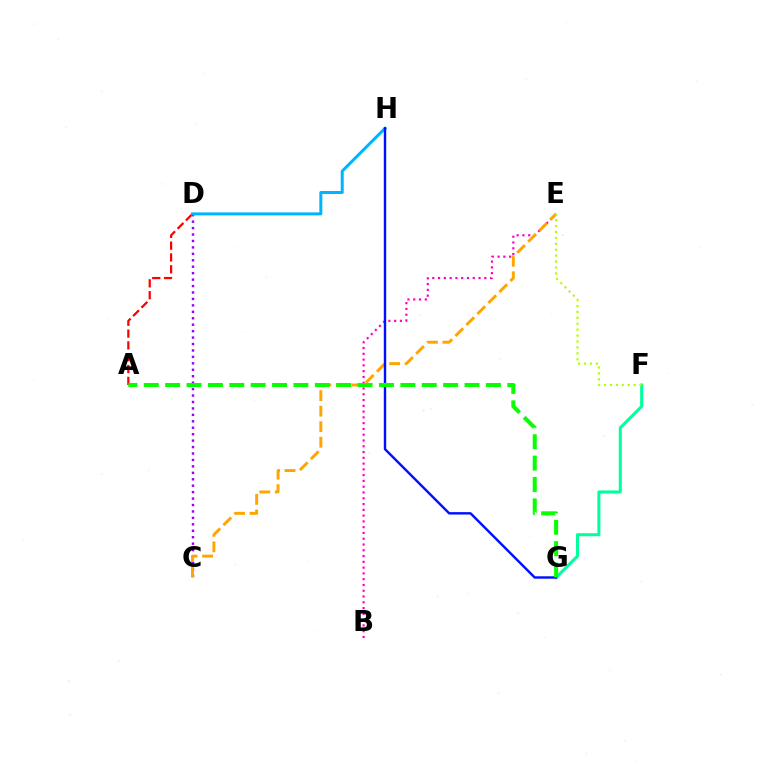{('C', 'D'): [{'color': '#9b00ff', 'line_style': 'dotted', 'thickness': 1.75}], ('B', 'E'): [{'color': '#ff00bd', 'line_style': 'dotted', 'thickness': 1.57}], ('A', 'D'): [{'color': '#ff0000', 'line_style': 'dashed', 'thickness': 1.61}], ('F', 'G'): [{'color': '#00ff9d', 'line_style': 'solid', 'thickness': 2.19}], ('C', 'E'): [{'color': '#ffa500', 'line_style': 'dashed', 'thickness': 2.11}], ('D', 'H'): [{'color': '#00b5ff', 'line_style': 'solid', 'thickness': 2.16}], ('G', 'H'): [{'color': '#0010ff', 'line_style': 'solid', 'thickness': 1.74}], ('E', 'F'): [{'color': '#b3ff00', 'line_style': 'dotted', 'thickness': 1.61}], ('A', 'G'): [{'color': '#08ff00', 'line_style': 'dashed', 'thickness': 2.9}]}